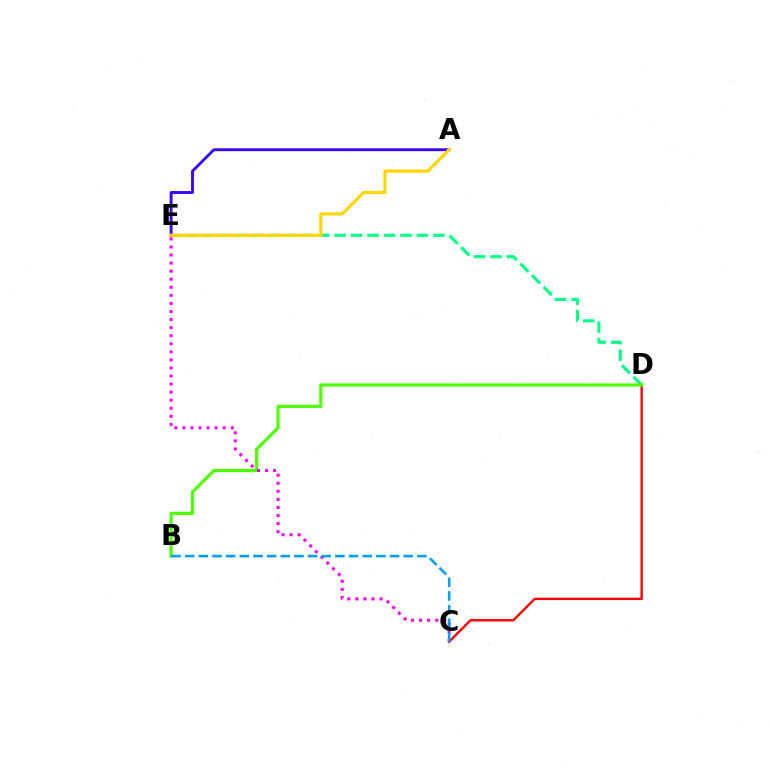{('C', 'D'): [{'color': '#ff0000', 'line_style': 'solid', 'thickness': 1.72}], ('D', 'E'): [{'color': '#00ff86', 'line_style': 'dashed', 'thickness': 2.24}], ('B', 'D'): [{'color': '#4fff00', 'line_style': 'solid', 'thickness': 2.28}], ('A', 'E'): [{'color': '#3700ff', 'line_style': 'solid', 'thickness': 2.07}, {'color': '#ffd500', 'line_style': 'solid', 'thickness': 2.29}], ('C', 'E'): [{'color': '#ff00ed', 'line_style': 'dotted', 'thickness': 2.19}], ('B', 'C'): [{'color': '#009eff', 'line_style': 'dashed', 'thickness': 1.86}]}